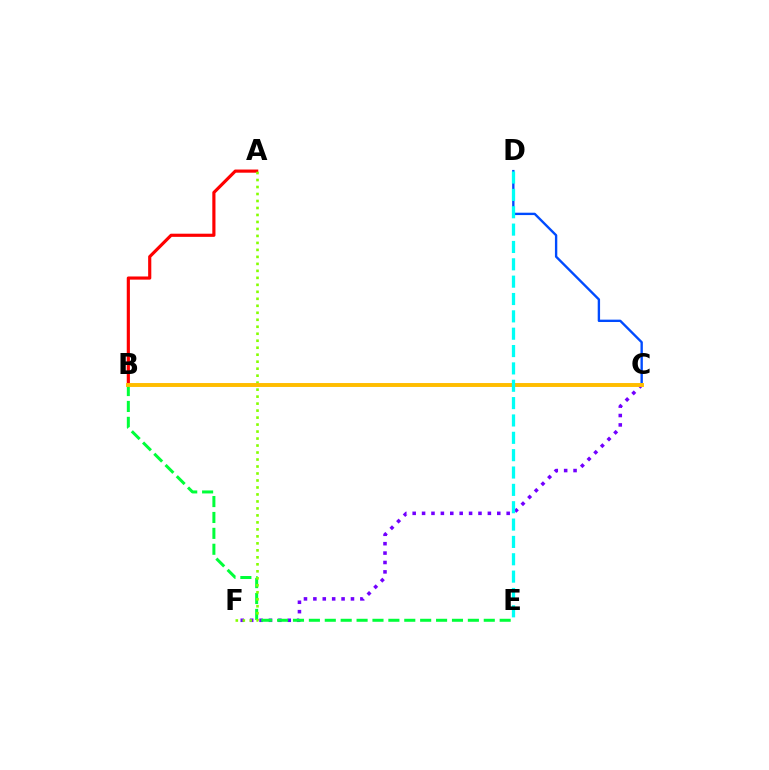{('A', 'B'): [{'color': '#ff0000', 'line_style': 'solid', 'thickness': 2.27}], ('B', 'C'): [{'color': '#ff00cf', 'line_style': 'solid', 'thickness': 1.51}, {'color': '#ffbd00', 'line_style': 'solid', 'thickness': 2.82}], ('C', 'D'): [{'color': '#004bff', 'line_style': 'solid', 'thickness': 1.7}], ('C', 'F'): [{'color': '#7200ff', 'line_style': 'dotted', 'thickness': 2.55}], ('B', 'E'): [{'color': '#00ff39', 'line_style': 'dashed', 'thickness': 2.16}], ('A', 'F'): [{'color': '#84ff00', 'line_style': 'dotted', 'thickness': 1.9}], ('D', 'E'): [{'color': '#00fff6', 'line_style': 'dashed', 'thickness': 2.36}]}